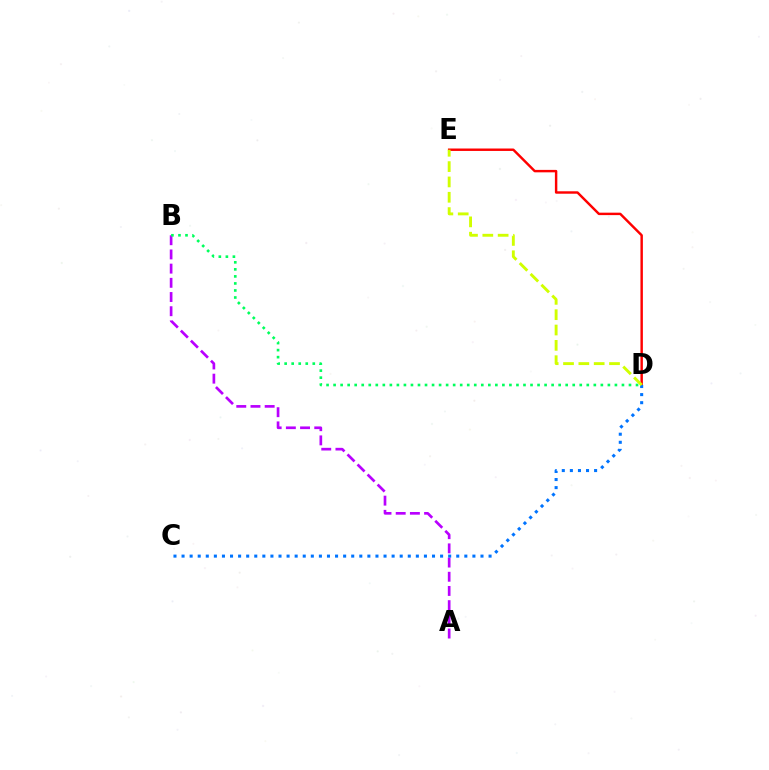{('A', 'B'): [{'color': '#b900ff', 'line_style': 'dashed', 'thickness': 1.93}], ('D', 'E'): [{'color': '#ff0000', 'line_style': 'solid', 'thickness': 1.76}, {'color': '#d1ff00', 'line_style': 'dashed', 'thickness': 2.08}], ('B', 'D'): [{'color': '#00ff5c', 'line_style': 'dotted', 'thickness': 1.91}], ('C', 'D'): [{'color': '#0074ff', 'line_style': 'dotted', 'thickness': 2.2}]}